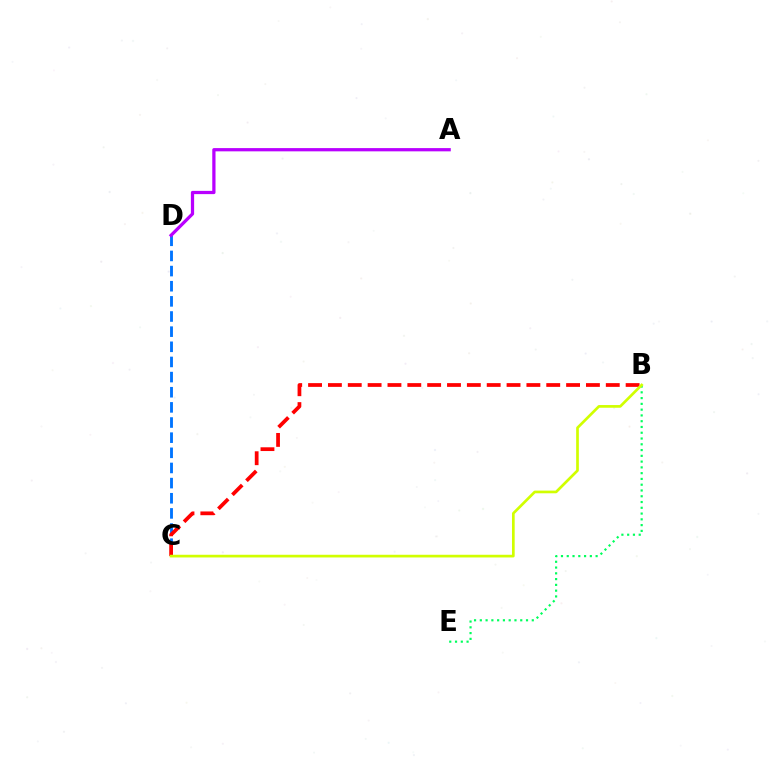{('B', 'E'): [{'color': '#00ff5c', 'line_style': 'dotted', 'thickness': 1.57}], ('C', 'D'): [{'color': '#0074ff', 'line_style': 'dashed', 'thickness': 2.06}], ('A', 'D'): [{'color': '#b900ff', 'line_style': 'solid', 'thickness': 2.34}], ('B', 'C'): [{'color': '#ff0000', 'line_style': 'dashed', 'thickness': 2.7}, {'color': '#d1ff00', 'line_style': 'solid', 'thickness': 1.94}]}